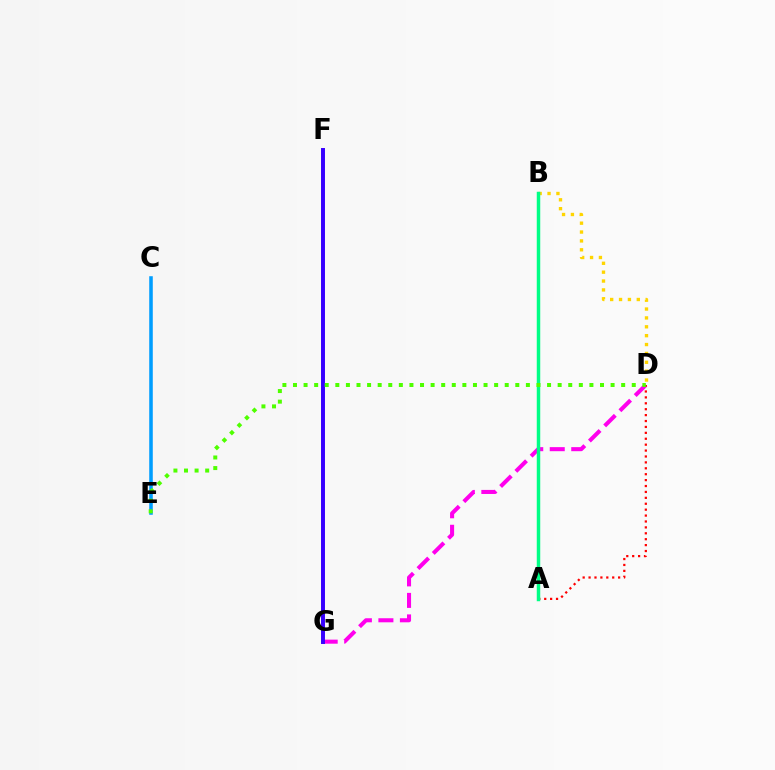{('D', 'G'): [{'color': '#ff00ed', 'line_style': 'dashed', 'thickness': 2.92}], ('B', 'D'): [{'color': '#ffd500', 'line_style': 'dotted', 'thickness': 2.41}], ('F', 'G'): [{'color': '#3700ff', 'line_style': 'solid', 'thickness': 2.85}], ('C', 'E'): [{'color': '#009eff', 'line_style': 'solid', 'thickness': 2.56}], ('A', 'D'): [{'color': '#ff0000', 'line_style': 'dotted', 'thickness': 1.61}], ('A', 'B'): [{'color': '#00ff86', 'line_style': 'solid', 'thickness': 2.5}], ('D', 'E'): [{'color': '#4fff00', 'line_style': 'dotted', 'thickness': 2.88}]}